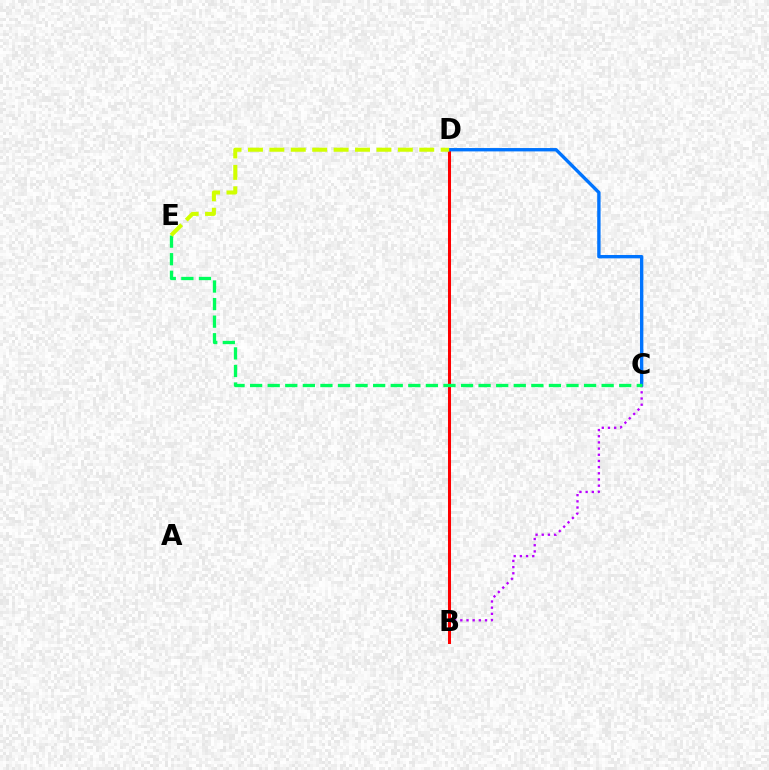{('B', 'C'): [{'color': '#b900ff', 'line_style': 'dotted', 'thickness': 1.68}], ('B', 'D'): [{'color': '#ff0000', 'line_style': 'solid', 'thickness': 2.18}], ('C', 'D'): [{'color': '#0074ff', 'line_style': 'solid', 'thickness': 2.42}], ('C', 'E'): [{'color': '#00ff5c', 'line_style': 'dashed', 'thickness': 2.39}], ('D', 'E'): [{'color': '#d1ff00', 'line_style': 'dashed', 'thickness': 2.91}]}